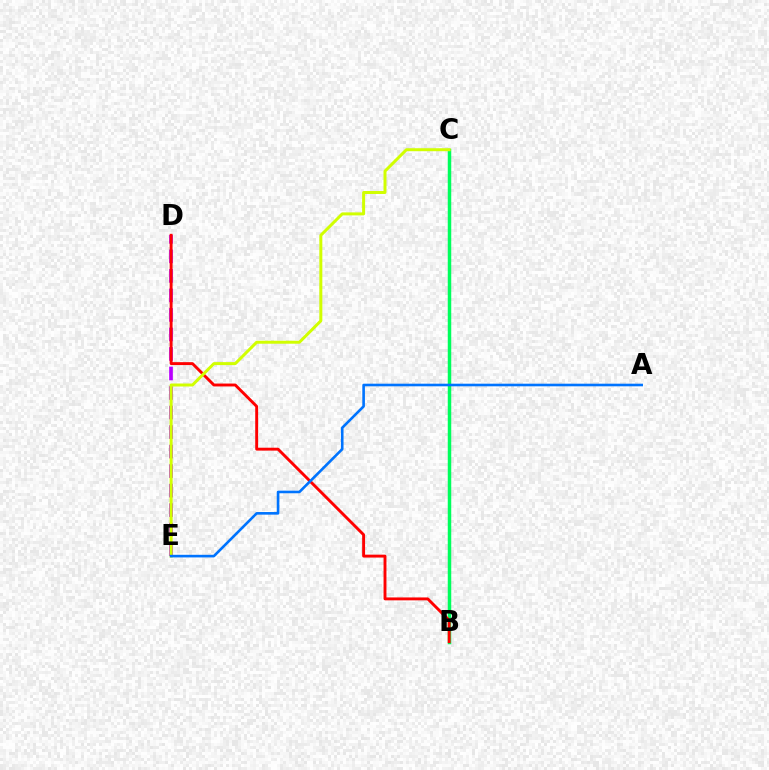{('D', 'E'): [{'color': '#b900ff', 'line_style': 'dashed', 'thickness': 2.65}], ('B', 'C'): [{'color': '#00ff5c', 'line_style': 'solid', 'thickness': 2.51}], ('B', 'D'): [{'color': '#ff0000', 'line_style': 'solid', 'thickness': 2.09}], ('C', 'E'): [{'color': '#d1ff00', 'line_style': 'solid', 'thickness': 2.15}], ('A', 'E'): [{'color': '#0074ff', 'line_style': 'solid', 'thickness': 1.89}]}